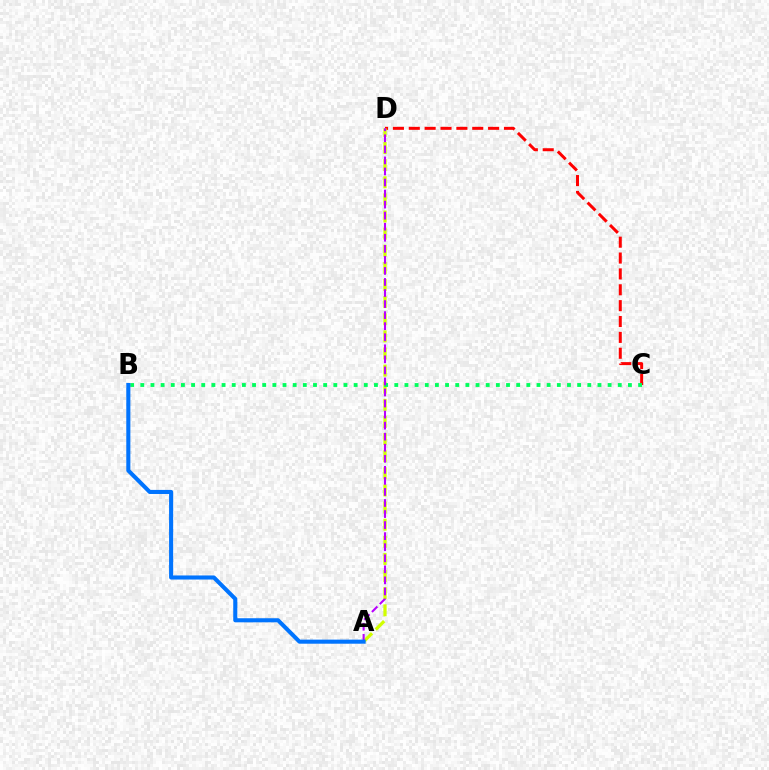{('C', 'D'): [{'color': '#ff0000', 'line_style': 'dashed', 'thickness': 2.16}], ('A', 'D'): [{'color': '#d1ff00', 'line_style': 'dashed', 'thickness': 2.33}, {'color': '#b900ff', 'line_style': 'dashed', 'thickness': 1.5}], ('B', 'C'): [{'color': '#00ff5c', 'line_style': 'dotted', 'thickness': 2.76}], ('A', 'B'): [{'color': '#0074ff', 'line_style': 'solid', 'thickness': 2.94}]}